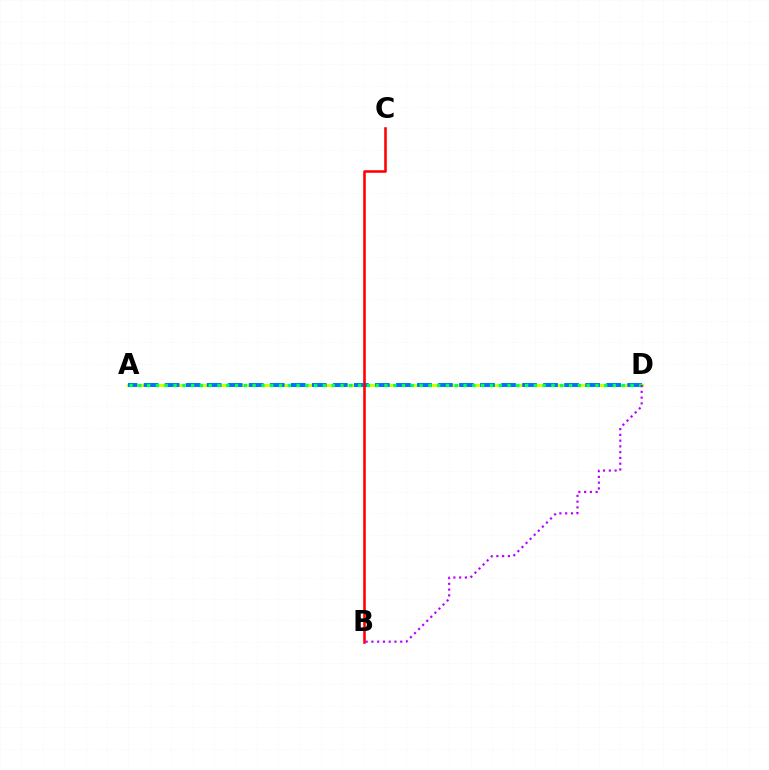{('A', 'D'): [{'color': '#d1ff00', 'line_style': 'solid', 'thickness': 2.26}, {'color': '#0074ff', 'line_style': 'dashed', 'thickness': 2.86}, {'color': '#00ff5c', 'line_style': 'dotted', 'thickness': 2.39}], ('B', 'C'): [{'color': '#ff0000', 'line_style': 'solid', 'thickness': 1.85}], ('B', 'D'): [{'color': '#b900ff', 'line_style': 'dotted', 'thickness': 1.57}]}